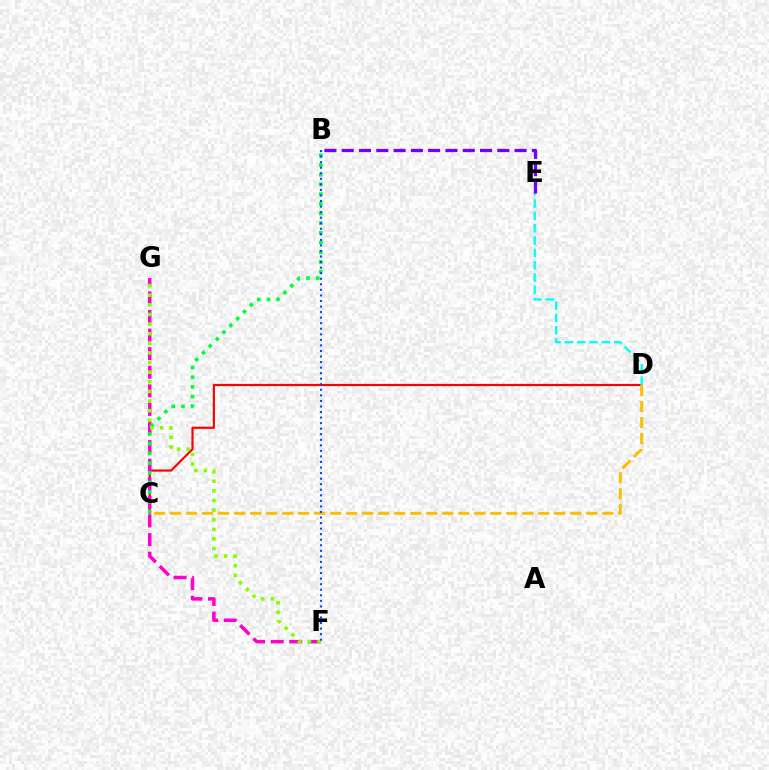{('C', 'D'): [{'color': '#ff0000', 'line_style': 'solid', 'thickness': 1.57}, {'color': '#ffbd00', 'line_style': 'dashed', 'thickness': 2.17}], ('F', 'G'): [{'color': '#ff00cf', 'line_style': 'dashed', 'thickness': 2.53}, {'color': '#84ff00', 'line_style': 'dotted', 'thickness': 2.61}], ('B', 'C'): [{'color': '#00ff39', 'line_style': 'dotted', 'thickness': 2.63}], ('B', 'F'): [{'color': '#004bff', 'line_style': 'dotted', 'thickness': 1.51}], ('D', 'E'): [{'color': '#00fff6', 'line_style': 'dashed', 'thickness': 1.68}], ('B', 'E'): [{'color': '#7200ff', 'line_style': 'dashed', 'thickness': 2.35}]}